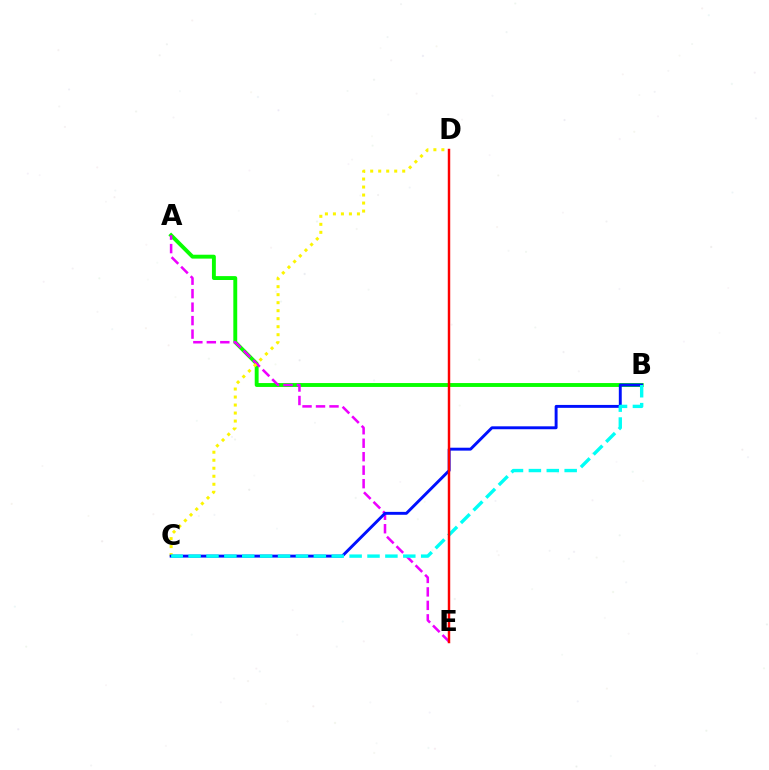{('A', 'B'): [{'color': '#08ff00', 'line_style': 'solid', 'thickness': 2.8}], ('A', 'E'): [{'color': '#ee00ff', 'line_style': 'dashed', 'thickness': 1.83}], ('C', 'D'): [{'color': '#fcf500', 'line_style': 'dotted', 'thickness': 2.18}], ('B', 'C'): [{'color': '#0010ff', 'line_style': 'solid', 'thickness': 2.1}, {'color': '#00fff6', 'line_style': 'dashed', 'thickness': 2.43}], ('D', 'E'): [{'color': '#ff0000', 'line_style': 'solid', 'thickness': 1.77}]}